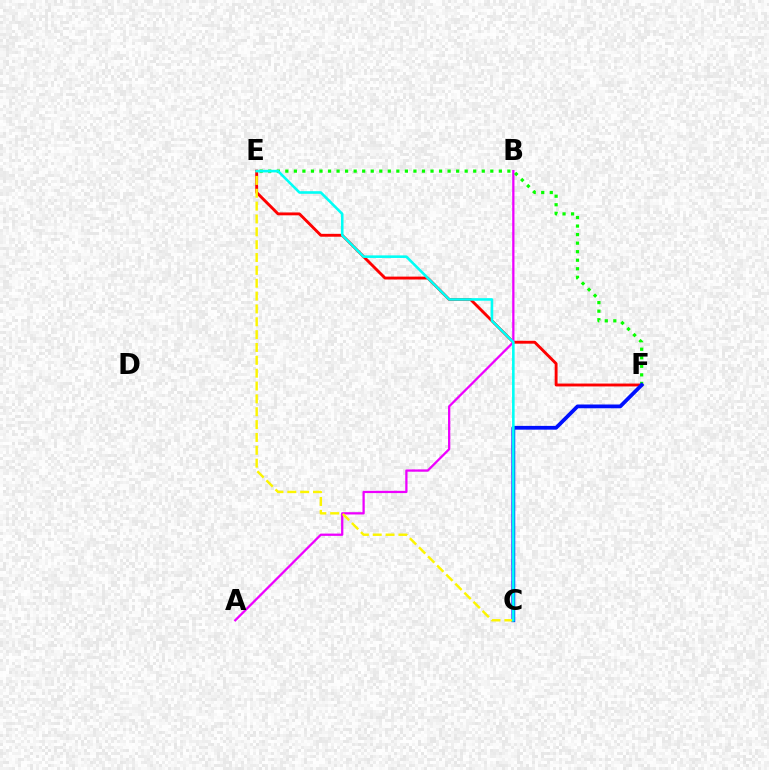{('E', 'F'): [{'color': '#ff0000', 'line_style': 'solid', 'thickness': 2.07}, {'color': '#08ff00', 'line_style': 'dotted', 'thickness': 2.32}], ('A', 'B'): [{'color': '#ee00ff', 'line_style': 'solid', 'thickness': 1.64}], ('C', 'F'): [{'color': '#0010ff', 'line_style': 'solid', 'thickness': 2.72}], ('C', 'E'): [{'color': '#fcf500', 'line_style': 'dashed', 'thickness': 1.75}, {'color': '#00fff6', 'line_style': 'solid', 'thickness': 1.87}]}